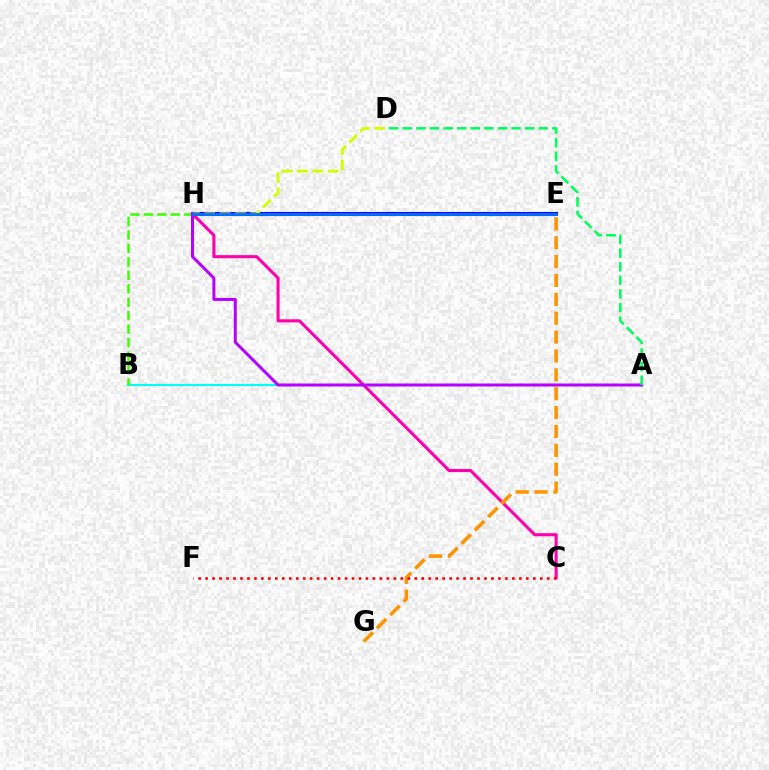{('C', 'H'): [{'color': '#ff00ac', 'line_style': 'solid', 'thickness': 2.22}], ('E', 'H'): [{'color': '#2500ff', 'line_style': 'solid', 'thickness': 2.95}, {'color': '#0074ff', 'line_style': 'solid', 'thickness': 2.0}], ('A', 'B'): [{'color': '#00fff6', 'line_style': 'solid', 'thickness': 1.54}], ('D', 'H'): [{'color': '#d1ff00', 'line_style': 'dashed', 'thickness': 2.09}], ('E', 'G'): [{'color': '#ff9400', 'line_style': 'dashed', 'thickness': 2.56}], ('B', 'H'): [{'color': '#3dff00', 'line_style': 'dashed', 'thickness': 1.83}], ('A', 'H'): [{'color': '#b900ff', 'line_style': 'solid', 'thickness': 2.15}], ('A', 'D'): [{'color': '#00ff5c', 'line_style': 'dashed', 'thickness': 1.85}], ('C', 'F'): [{'color': '#ff0000', 'line_style': 'dotted', 'thickness': 1.89}]}